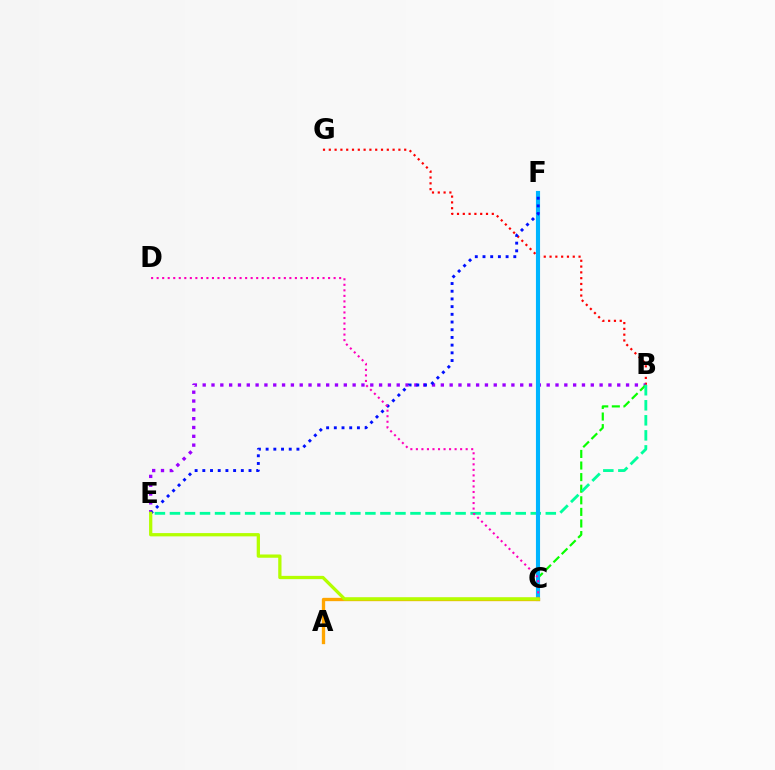{('B', 'G'): [{'color': '#ff0000', 'line_style': 'dotted', 'thickness': 1.58}], ('B', 'E'): [{'color': '#9b00ff', 'line_style': 'dotted', 'thickness': 2.4}, {'color': '#00ff9d', 'line_style': 'dashed', 'thickness': 2.04}], ('B', 'C'): [{'color': '#08ff00', 'line_style': 'dashed', 'thickness': 1.57}], ('C', 'F'): [{'color': '#00b5ff', 'line_style': 'solid', 'thickness': 2.96}], ('E', 'F'): [{'color': '#0010ff', 'line_style': 'dotted', 'thickness': 2.09}], ('C', 'D'): [{'color': '#ff00bd', 'line_style': 'dotted', 'thickness': 1.5}], ('A', 'C'): [{'color': '#ffa500', 'line_style': 'solid', 'thickness': 2.4}], ('C', 'E'): [{'color': '#b3ff00', 'line_style': 'solid', 'thickness': 2.36}]}